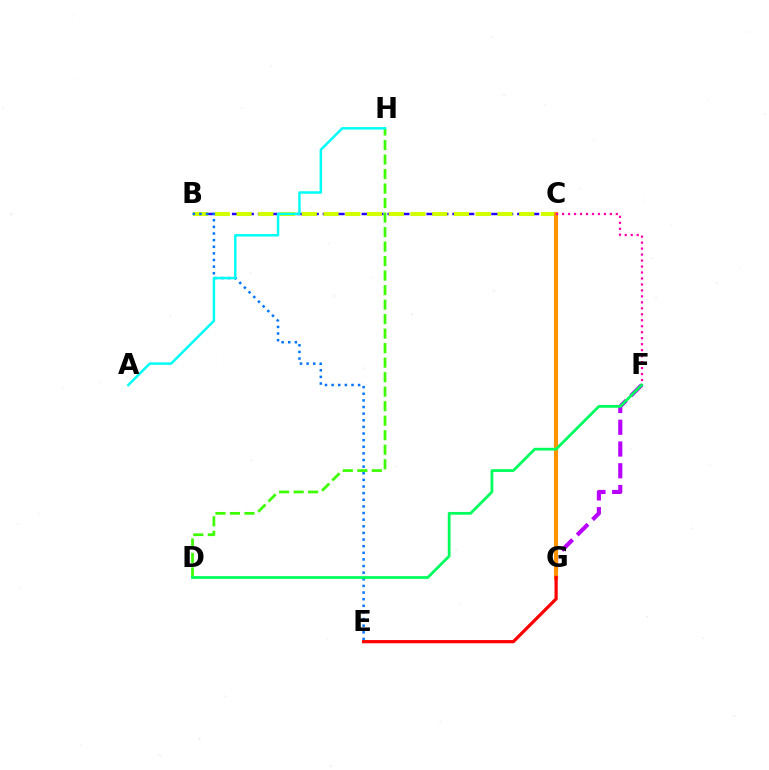{('B', 'C'): [{'color': '#2500ff', 'line_style': 'dashed', 'thickness': 1.76}, {'color': '#d1ff00', 'line_style': 'dashed', 'thickness': 2.95}], ('D', 'H'): [{'color': '#3dff00', 'line_style': 'dashed', 'thickness': 1.97}], ('B', 'E'): [{'color': '#0074ff', 'line_style': 'dotted', 'thickness': 1.8}], ('A', 'H'): [{'color': '#00fff6', 'line_style': 'solid', 'thickness': 1.79}], ('F', 'G'): [{'color': '#b900ff', 'line_style': 'dashed', 'thickness': 2.96}], ('C', 'G'): [{'color': '#ff9400', 'line_style': 'solid', 'thickness': 2.93}], ('D', 'F'): [{'color': '#00ff5c', 'line_style': 'solid', 'thickness': 1.99}], ('C', 'F'): [{'color': '#ff00ac', 'line_style': 'dotted', 'thickness': 1.62}], ('E', 'G'): [{'color': '#ff0000', 'line_style': 'solid', 'thickness': 2.32}]}